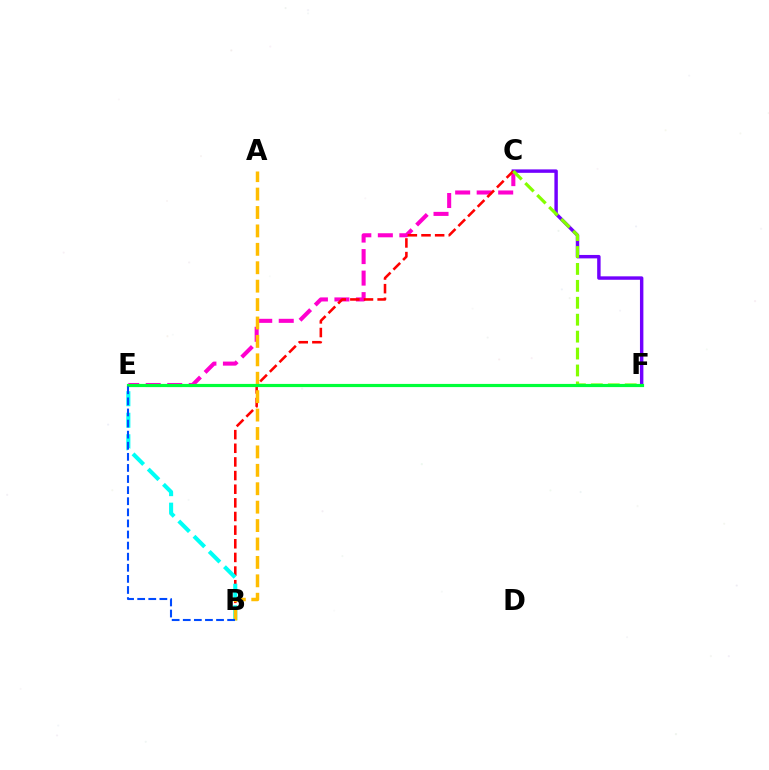{('C', 'F'): [{'color': '#7200ff', 'line_style': 'solid', 'thickness': 2.47}, {'color': '#84ff00', 'line_style': 'dashed', 'thickness': 2.3}], ('C', 'E'): [{'color': '#ff00cf', 'line_style': 'dashed', 'thickness': 2.92}], ('B', 'C'): [{'color': '#ff0000', 'line_style': 'dashed', 'thickness': 1.85}], ('B', 'E'): [{'color': '#00fff6', 'line_style': 'dashed', 'thickness': 2.92}, {'color': '#004bff', 'line_style': 'dashed', 'thickness': 1.51}], ('A', 'B'): [{'color': '#ffbd00', 'line_style': 'dashed', 'thickness': 2.5}], ('E', 'F'): [{'color': '#00ff39', 'line_style': 'solid', 'thickness': 2.28}]}